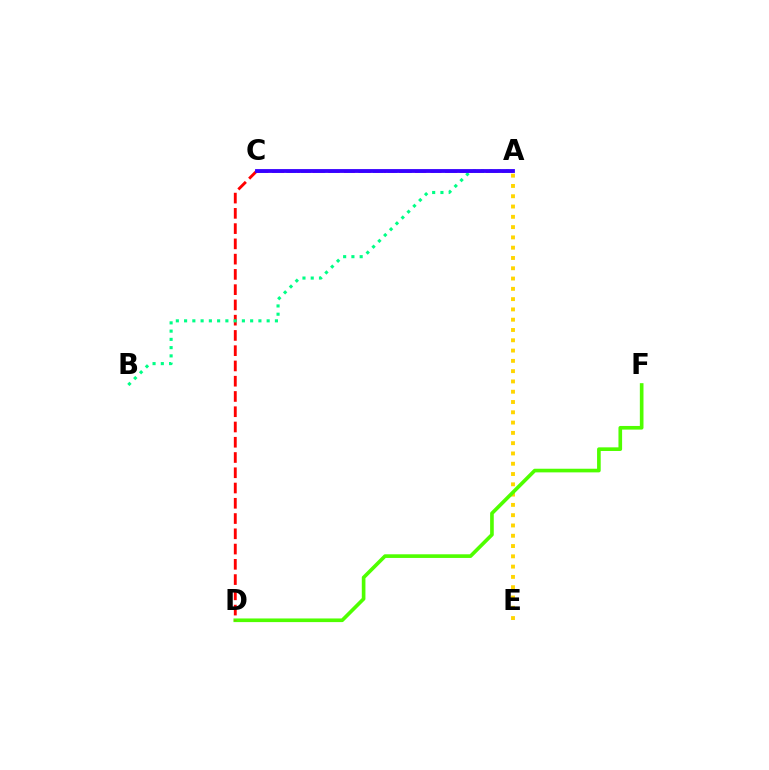{('A', 'E'): [{'color': '#ffd500', 'line_style': 'dotted', 'thickness': 2.8}], ('A', 'C'): [{'color': '#009eff', 'line_style': 'dashed', 'thickness': 1.96}, {'color': '#ff00ed', 'line_style': 'dotted', 'thickness': 2.14}, {'color': '#3700ff', 'line_style': 'solid', 'thickness': 2.75}], ('D', 'F'): [{'color': '#4fff00', 'line_style': 'solid', 'thickness': 2.62}], ('C', 'D'): [{'color': '#ff0000', 'line_style': 'dashed', 'thickness': 2.07}], ('A', 'B'): [{'color': '#00ff86', 'line_style': 'dotted', 'thickness': 2.24}]}